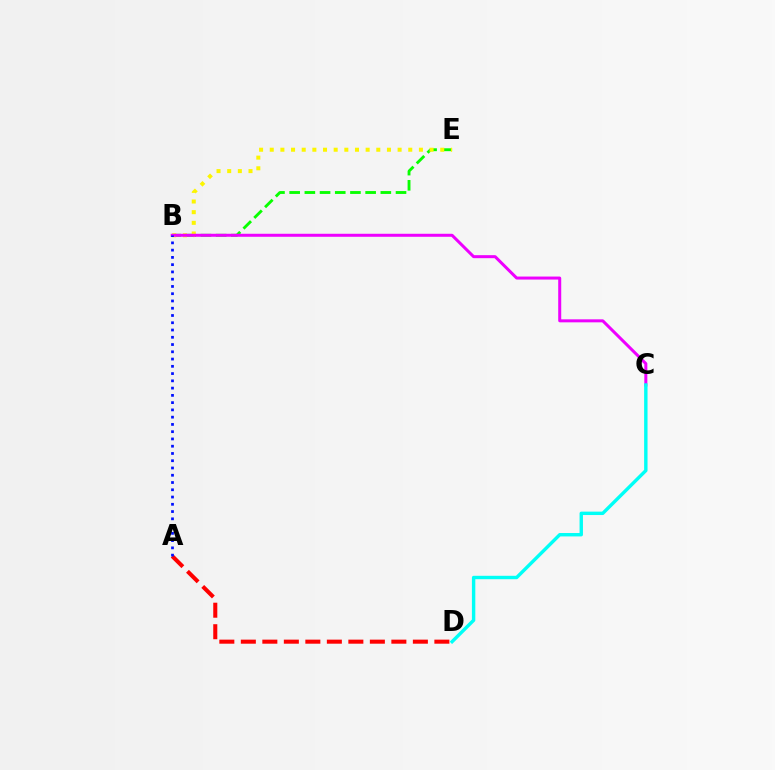{('B', 'E'): [{'color': '#08ff00', 'line_style': 'dashed', 'thickness': 2.06}, {'color': '#fcf500', 'line_style': 'dotted', 'thickness': 2.9}], ('A', 'D'): [{'color': '#ff0000', 'line_style': 'dashed', 'thickness': 2.92}], ('B', 'C'): [{'color': '#ee00ff', 'line_style': 'solid', 'thickness': 2.17}], ('A', 'B'): [{'color': '#0010ff', 'line_style': 'dotted', 'thickness': 1.97}], ('C', 'D'): [{'color': '#00fff6', 'line_style': 'solid', 'thickness': 2.45}]}